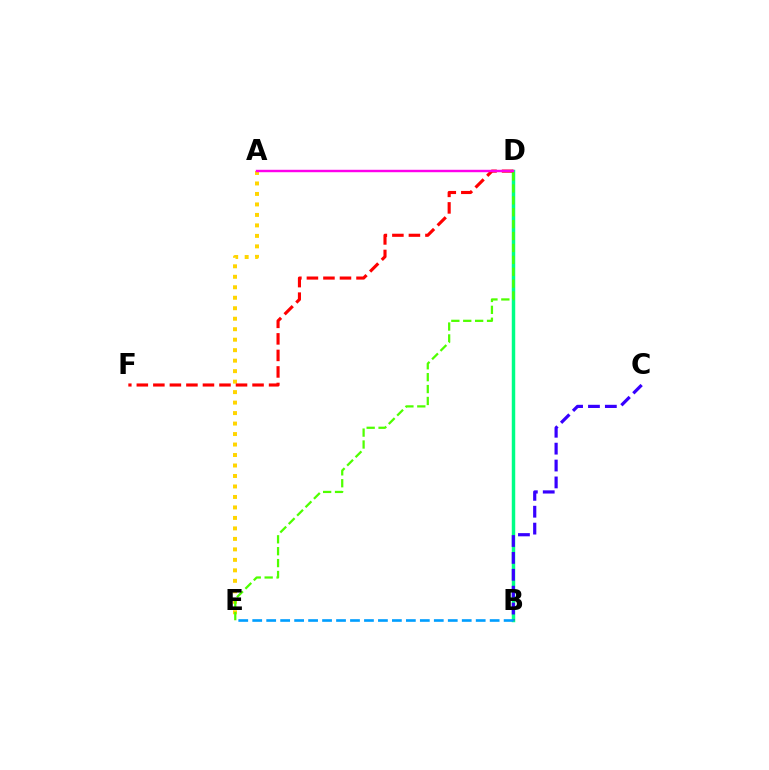{('B', 'D'): [{'color': '#00ff86', 'line_style': 'solid', 'thickness': 2.48}], ('A', 'E'): [{'color': '#ffd500', 'line_style': 'dotted', 'thickness': 2.85}], ('D', 'F'): [{'color': '#ff0000', 'line_style': 'dashed', 'thickness': 2.25}], ('A', 'D'): [{'color': '#ff00ed', 'line_style': 'solid', 'thickness': 1.75}], ('B', 'C'): [{'color': '#3700ff', 'line_style': 'dashed', 'thickness': 2.29}], ('B', 'E'): [{'color': '#009eff', 'line_style': 'dashed', 'thickness': 1.9}], ('D', 'E'): [{'color': '#4fff00', 'line_style': 'dashed', 'thickness': 1.62}]}